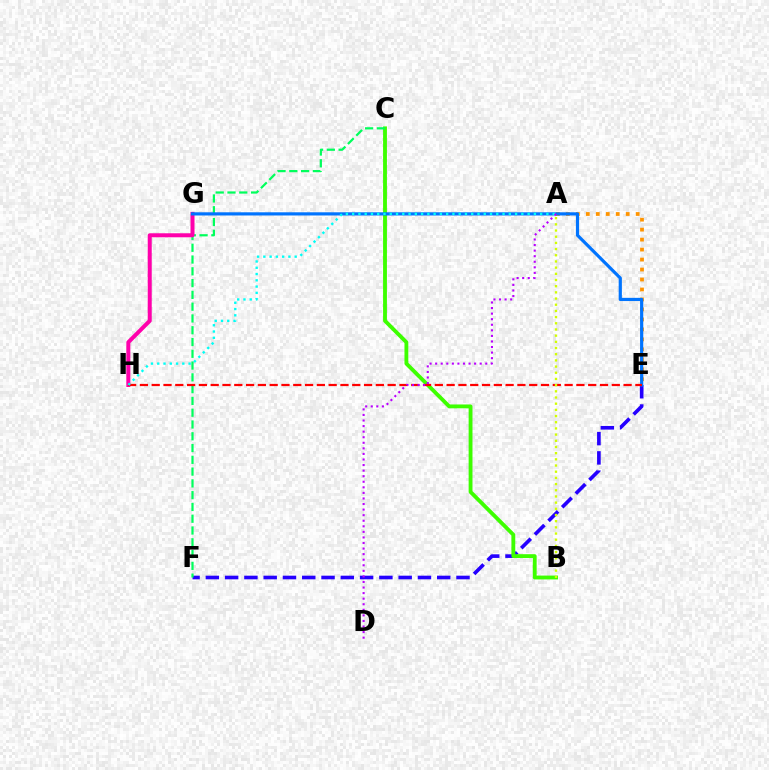{('E', 'F'): [{'color': '#2500ff', 'line_style': 'dashed', 'thickness': 2.62}], ('A', 'E'): [{'color': '#ff9400', 'line_style': 'dotted', 'thickness': 2.71}], ('B', 'C'): [{'color': '#3dff00', 'line_style': 'solid', 'thickness': 2.77}], ('C', 'F'): [{'color': '#00ff5c', 'line_style': 'dashed', 'thickness': 1.6}], ('G', 'H'): [{'color': '#ff00ac', 'line_style': 'solid', 'thickness': 2.89}], ('E', 'G'): [{'color': '#0074ff', 'line_style': 'solid', 'thickness': 2.3}], ('E', 'H'): [{'color': '#ff0000', 'line_style': 'dashed', 'thickness': 1.6}], ('A', 'B'): [{'color': '#d1ff00', 'line_style': 'dotted', 'thickness': 1.68}], ('A', 'H'): [{'color': '#00fff6', 'line_style': 'dotted', 'thickness': 1.7}], ('A', 'D'): [{'color': '#b900ff', 'line_style': 'dotted', 'thickness': 1.51}]}